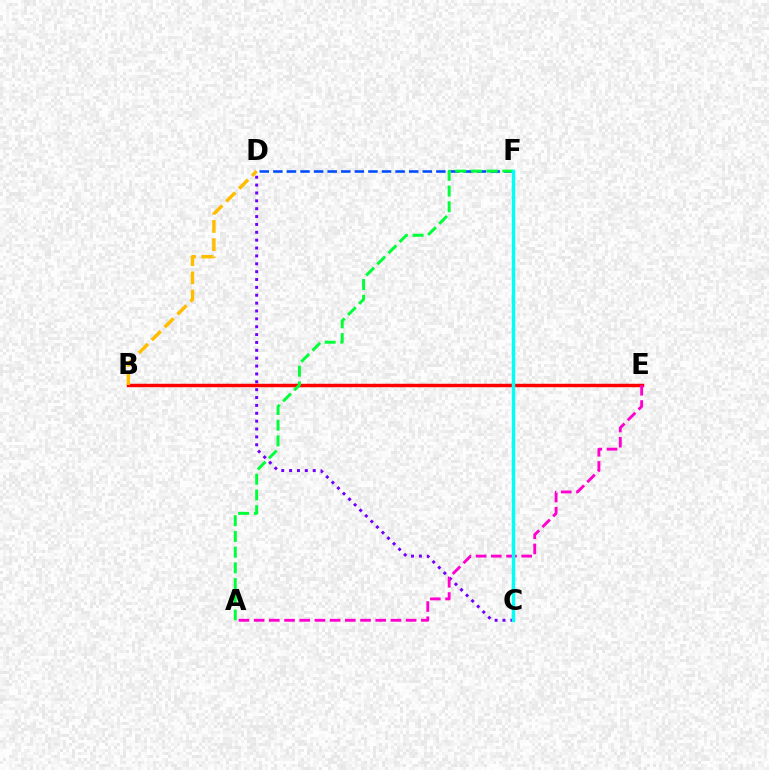{('C', 'F'): [{'color': '#84ff00', 'line_style': 'solid', 'thickness': 2.18}, {'color': '#00fff6', 'line_style': 'solid', 'thickness': 2.44}], ('C', 'D'): [{'color': '#7200ff', 'line_style': 'dotted', 'thickness': 2.14}], ('B', 'E'): [{'color': '#ff0000', 'line_style': 'solid', 'thickness': 2.48}], ('D', 'F'): [{'color': '#004bff', 'line_style': 'dashed', 'thickness': 1.85}], ('A', 'E'): [{'color': '#ff00cf', 'line_style': 'dashed', 'thickness': 2.06}], ('B', 'D'): [{'color': '#ffbd00', 'line_style': 'dashed', 'thickness': 2.47}], ('A', 'F'): [{'color': '#00ff39', 'line_style': 'dashed', 'thickness': 2.14}]}